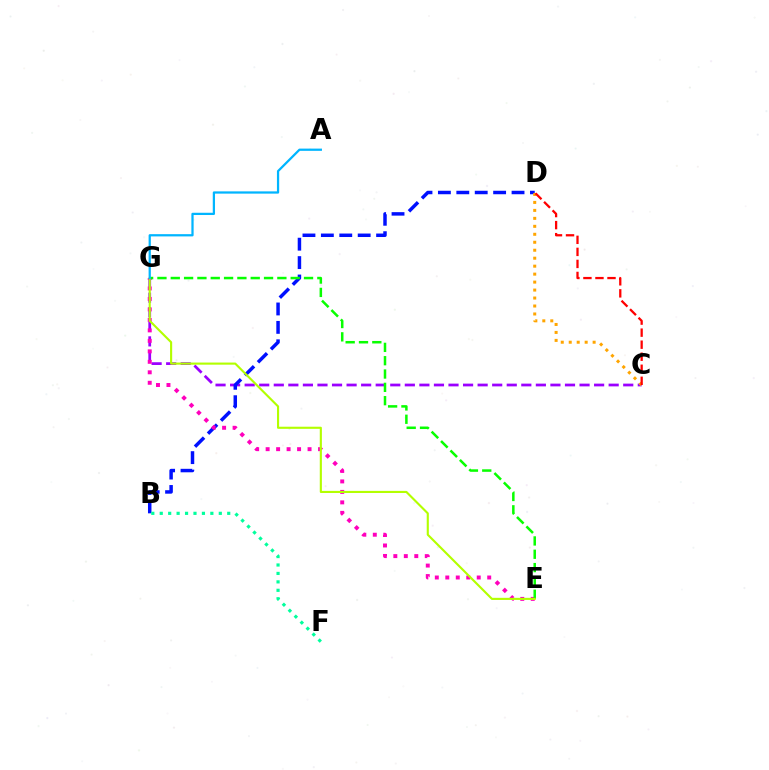{('C', 'G'): [{'color': '#9b00ff', 'line_style': 'dashed', 'thickness': 1.98}], ('B', 'D'): [{'color': '#0010ff', 'line_style': 'dashed', 'thickness': 2.5}], ('B', 'F'): [{'color': '#00ff9d', 'line_style': 'dotted', 'thickness': 2.29}], ('E', 'G'): [{'color': '#ff00bd', 'line_style': 'dotted', 'thickness': 2.85}, {'color': '#08ff00', 'line_style': 'dashed', 'thickness': 1.81}, {'color': '#b3ff00', 'line_style': 'solid', 'thickness': 1.53}], ('C', 'D'): [{'color': '#ffa500', 'line_style': 'dotted', 'thickness': 2.17}, {'color': '#ff0000', 'line_style': 'dashed', 'thickness': 1.64}], ('A', 'G'): [{'color': '#00b5ff', 'line_style': 'solid', 'thickness': 1.62}]}